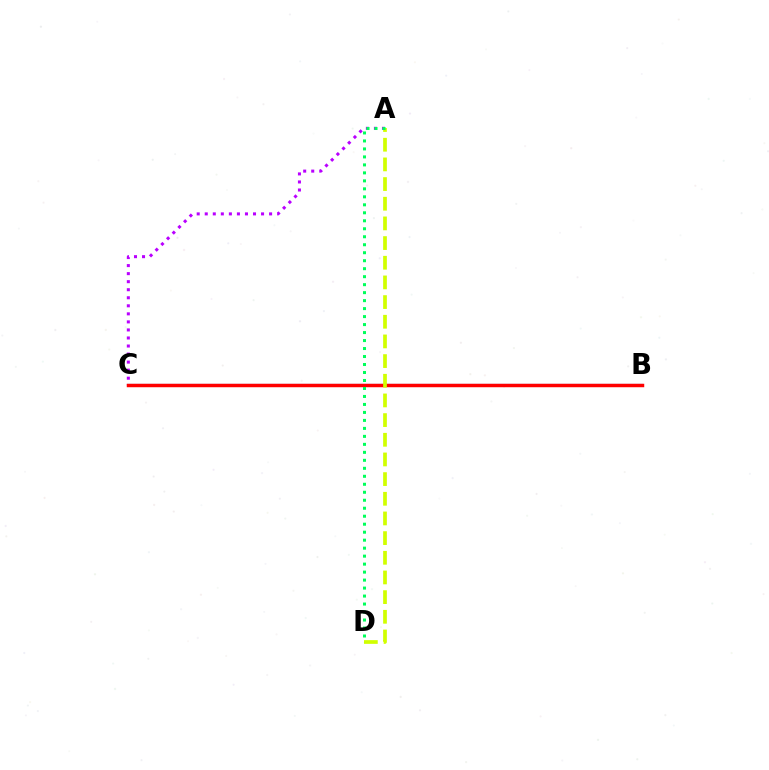{('B', 'C'): [{'color': '#0074ff', 'line_style': 'solid', 'thickness': 1.53}, {'color': '#ff0000', 'line_style': 'solid', 'thickness': 2.49}], ('A', 'C'): [{'color': '#b900ff', 'line_style': 'dotted', 'thickness': 2.19}], ('A', 'D'): [{'color': '#d1ff00', 'line_style': 'dashed', 'thickness': 2.67}, {'color': '#00ff5c', 'line_style': 'dotted', 'thickness': 2.17}]}